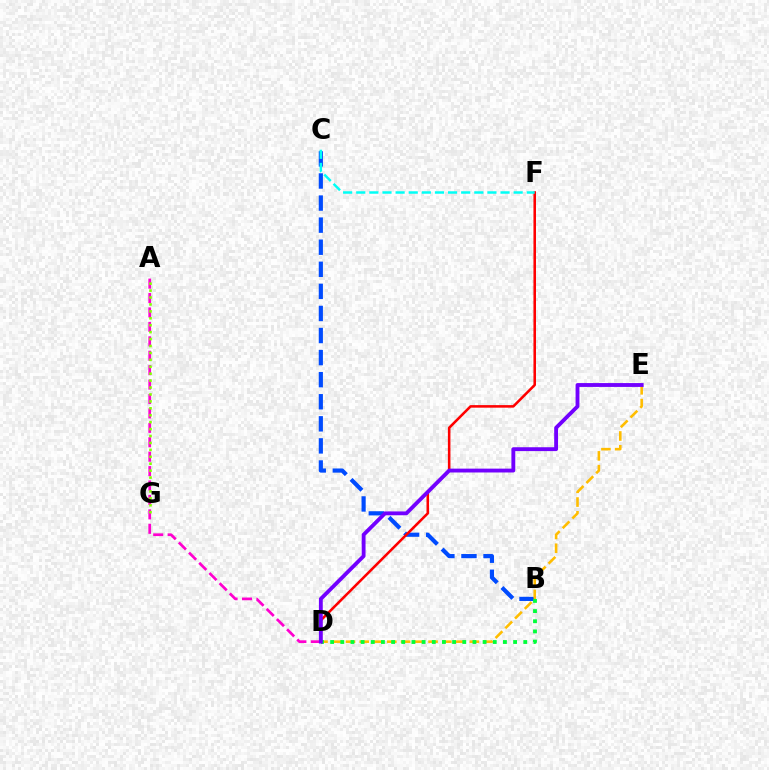{('A', 'D'): [{'color': '#ff00cf', 'line_style': 'dashed', 'thickness': 1.96}], ('B', 'C'): [{'color': '#004bff', 'line_style': 'dashed', 'thickness': 3.0}], ('D', 'F'): [{'color': '#ff0000', 'line_style': 'solid', 'thickness': 1.84}], ('D', 'E'): [{'color': '#ffbd00', 'line_style': 'dashed', 'thickness': 1.87}, {'color': '#7200ff', 'line_style': 'solid', 'thickness': 2.77}], ('A', 'G'): [{'color': '#84ff00', 'line_style': 'dotted', 'thickness': 1.88}], ('C', 'F'): [{'color': '#00fff6', 'line_style': 'dashed', 'thickness': 1.78}], ('B', 'D'): [{'color': '#00ff39', 'line_style': 'dotted', 'thickness': 2.76}]}